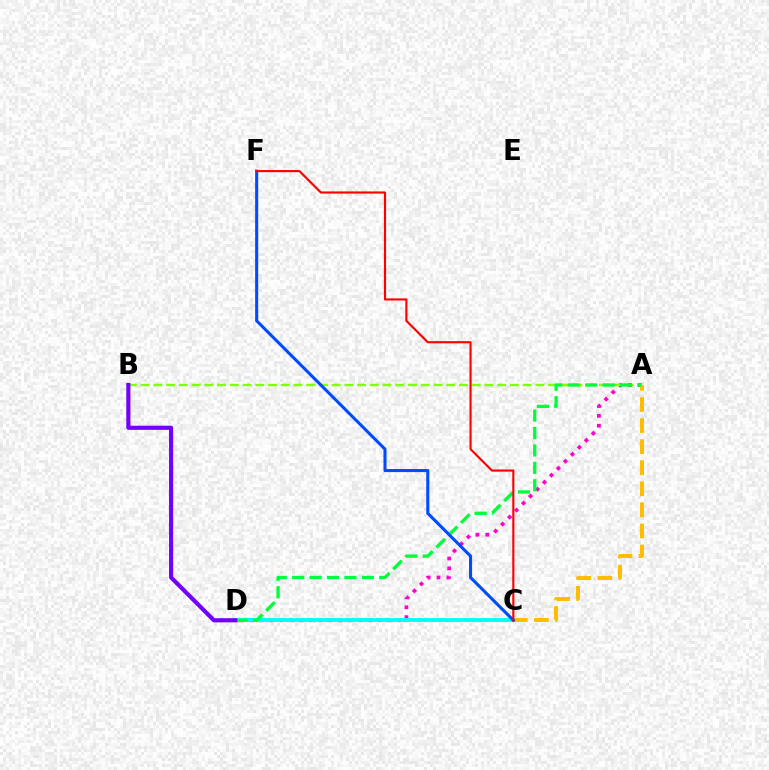{('A', 'D'): [{'color': '#ff00cf', 'line_style': 'dotted', 'thickness': 2.68}, {'color': '#00ff39', 'line_style': 'dashed', 'thickness': 2.37}], ('A', 'C'): [{'color': '#ffbd00', 'line_style': 'dashed', 'thickness': 2.86}], ('C', 'D'): [{'color': '#00fff6', 'line_style': 'solid', 'thickness': 2.79}], ('A', 'B'): [{'color': '#84ff00', 'line_style': 'dashed', 'thickness': 1.73}], ('C', 'F'): [{'color': '#004bff', 'line_style': 'solid', 'thickness': 2.2}, {'color': '#ff0000', 'line_style': 'solid', 'thickness': 1.54}], ('B', 'D'): [{'color': '#7200ff', 'line_style': 'solid', 'thickness': 2.98}]}